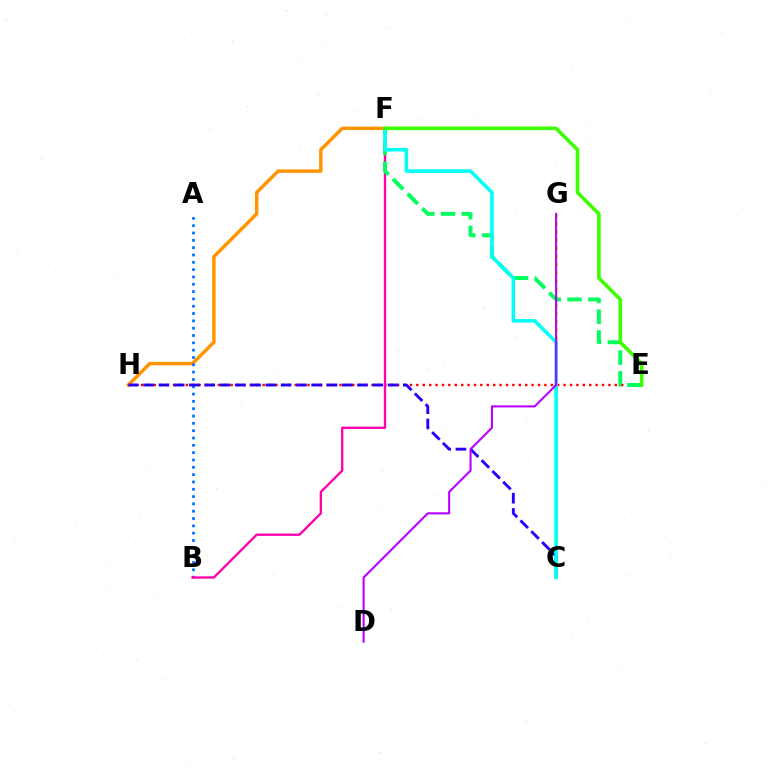{('E', 'H'): [{'color': '#ff0000', 'line_style': 'dotted', 'thickness': 1.74}], ('F', 'H'): [{'color': '#ff9400', 'line_style': 'solid', 'thickness': 2.49}], ('A', 'B'): [{'color': '#0074ff', 'line_style': 'dotted', 'thickness': 1.99}], ('C', 'G'): [{'color': '#d1ff00', 'line_style': 'dotted', 'thickness': 2.21}], ('B', 'F'): [{'color': '#ff00ac', 'line_style': 'solid', 'thickness': 1.67}], ('C', 'H'): [{'color': '#2500ff', 'line_style': 'dashed', 'thickness': 2.08}], ('E', 'F'): [{'color': '#00ff5c', 'line_style': 'dashed', 'thickness': 2.82}, {'color': '#3dff00', 'line_style': 'solid', 'thickness': 2.59}], ('C', 'F'): [{'color': '#00fff6', 'line_style': 'solid', 'thickness': 2.56}], ('D', 'G'): [{'color': '#b900ff', 'line_style': 'solid', 'thickness': 1.51}]}